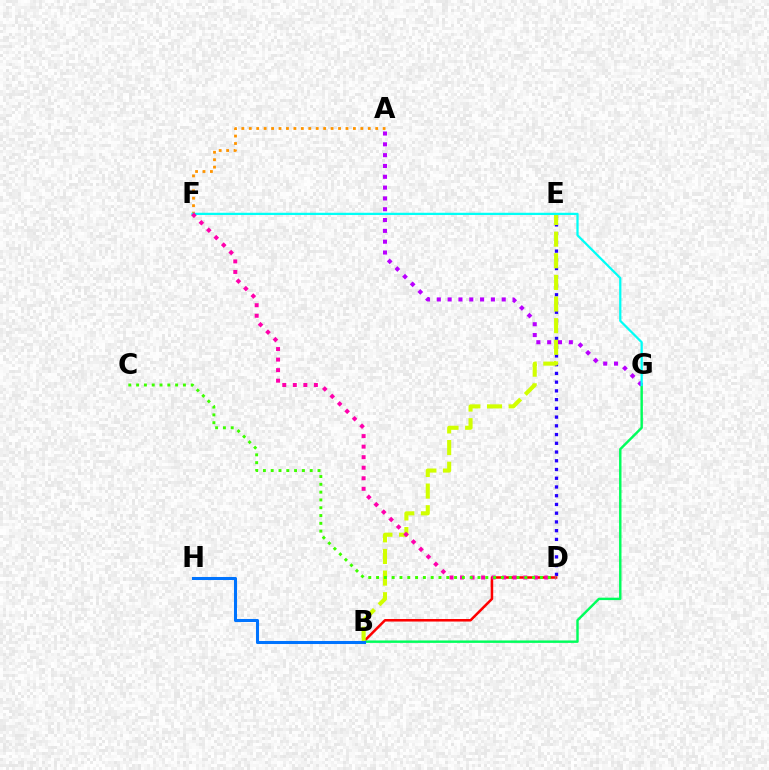{('B', 'D'): [{'color': '#ff0000', 'line_style': 'solid', 'thickness': 1.83}], ('D', 'E'): [{'color': '#2500ff', 'line_style': 'dotted', 'thickness': 2.37}], ('A', 'F'): [{'color': '#ff9400', 'line_style': 'dotted', 'thickness': 2.02}], ('B', 'G'): [{'color': '#00ff5c', 'line_style': 'solid', 'thickness': 1.75}], ('B', 'E'): [{'color': '#d1ff00', 'line_style': 'dashed', 'thickness': 2.94}], ('A', 'G'): [{'color': '#b900ff', 'line_style': 'dotted', 'thickness': 2.94}], ('F', 'G'): [{'color': '#00fff6', 'line_style': 'solid', 'thickness': 1.62}], ('B', 'H'): [{'color': '#0074ff', 'line_style': 'solid', 'thickness': 2.19}], ('D', 'F'): [{'color': '#ff00ac', 'line_style': 'dotted', 'thickness': 2.86}], ('C', 'D'): [{'color': '#3dff00', 'line_style': 'dotted', 'thickness': 2.12}]}